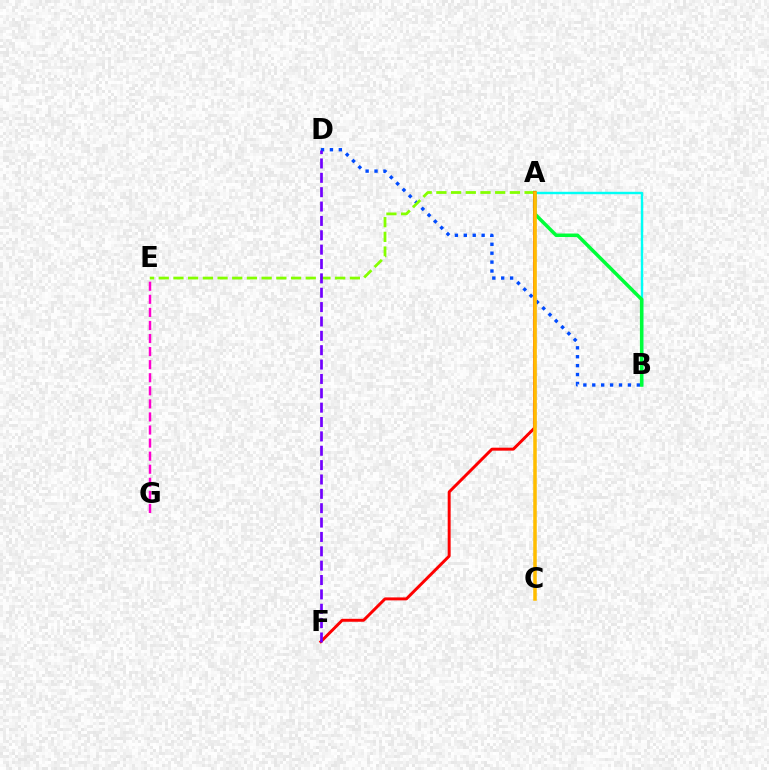{('B', 'D'): [{'color': '#004bff', 'line_style': 'dotted', 'thickness': 2.42}], ('A', 'B'): [{'color': '#00fff6', 'line_style': 'solid', 'thickness': 1.74}, {'color': '#00ff39', 'line_style': 'solid', 'thickness': 2.53}], ('E', 'G'): [{'color': '#ff00cf', 'line_style': 'dashed', 'thickness': 1.78}], ('A', 'E'): [{'color': '#84ff00', 'line_style': 'dashed', 'thickness': 2.0}], ('A', 'F'): [{'color': '#ff0000', 'line_style': 'solid', 'thickness': 2.13}], ('A', 'C'): [{'color': '#ffbd00', 'line_style': 'solid', 'thickness': 2.54}], ('D', 'F'): [{'color': '#7200ff', 'line_style': 'dashed', 'thickness': 1.95}]}